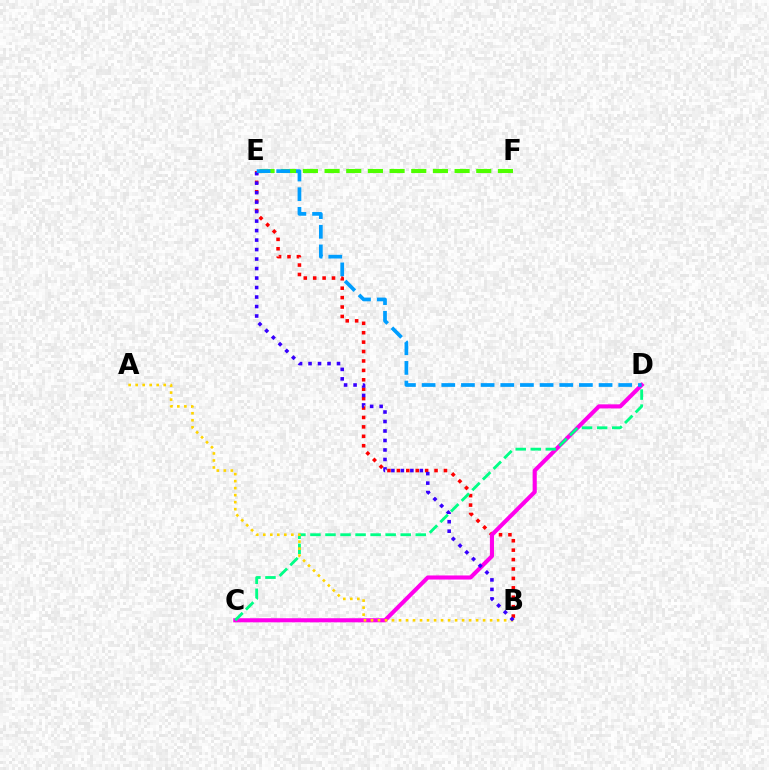{('B', 'E'): [{'color': '#ff0000', 'line_style': 'dotted', 'thickness': 2.56}, {'color': '#3700ff', 'line_style': 'dotted', 'thickness': 2.58}], ('C', 'D'): [{'color': '#ff00ed', 'line_style': 'solid', 'thickness': 2.94}, {'color': '#00ff86', 'line_style': 'dashed', 'thickness': 2.04}], ('A', 'B'): [{'color': '#ffd500', 'line_style': 'dotted', 'thickness': 1.9}], ('E', 'F'): [{'color': '#4fff00', 'line_style': 'dashed', 'thickness': 2.94}], ('D', 'E'): [{'color': '#009eff', 'line_style': 'dashed', 'thickness': 2.67}]}